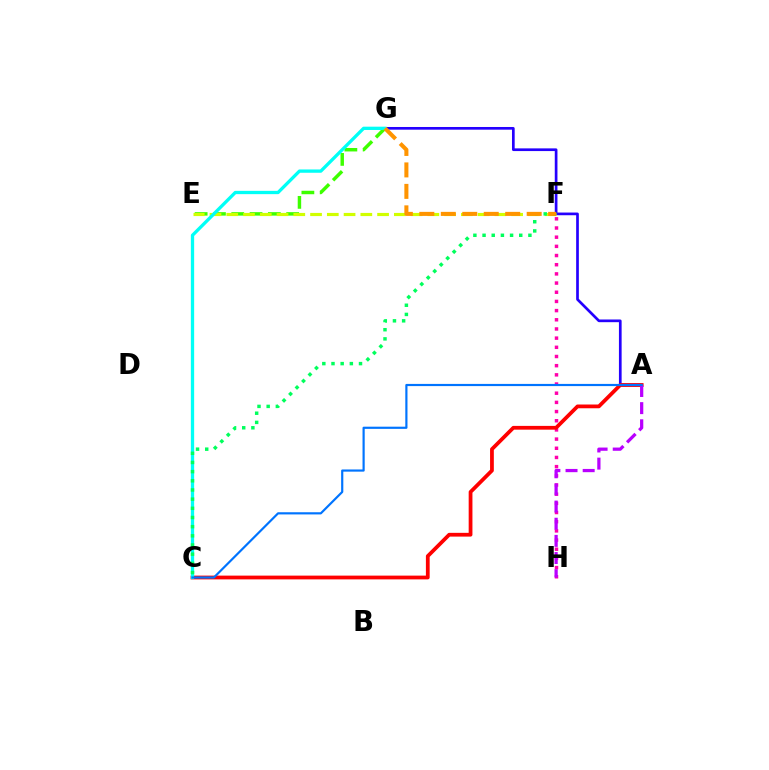{('E', 'G'): [{'color': '#3dff00', 'line_style': 'dashed', 'thickness': 2.49}], ('A', 'G'): [{'color': '#2500ff', 'line_style': 'solid', 'thickness': 1.94}], ('E', 'F'): [{'color': '#d1ff00', 'line_style': 'dashed', 'thickness': 2.28}], ('F', 'H'): [{'color': '#ff00ac', 'line_style': 'dotted', 'thickness': 2.49}], ('A', 'C'): [{'color': '#ff0000', 'line_style': 'solid', 'thickness': 2.71}, {'color': '#0074ff', 'line_style': 'solid', 'thickness': 1.57}], ('C', 'G'): [{'color': '#00fff6', 'line_style': 'solid', 'thickness': 2.37}], ('C', 'F'): [{'color': '#00ff5c', 'line_style': 'dotted', 'thickness': 2.49}], ('A', 'H'): [{'color': '#b900ff', 'line_style': 'dashed', 'thickness': 2.33}], ('F', 'G'): [{'color': '#ff9400', 'line_style': 'dashed', 'thickness': 2.92}]}